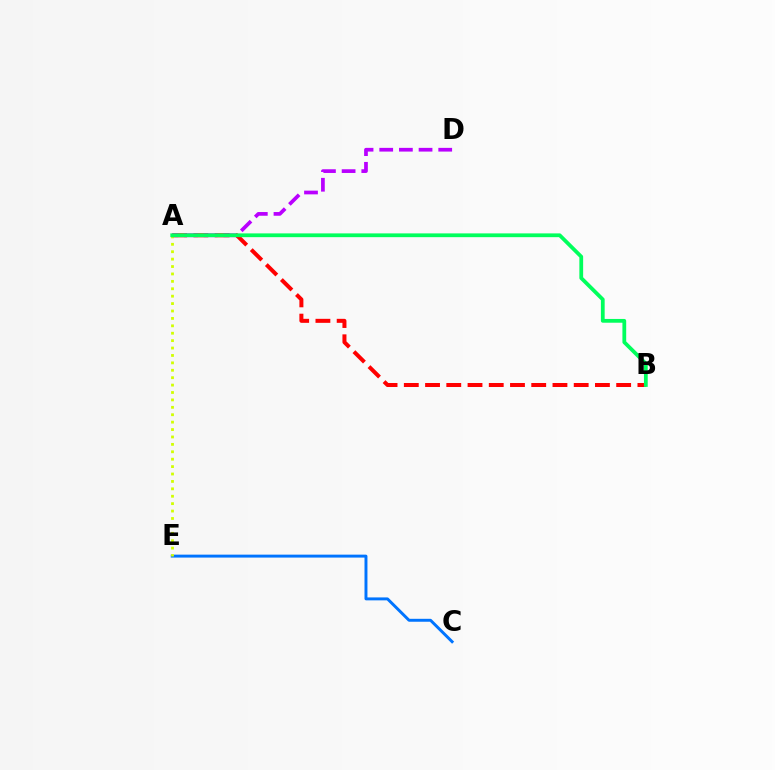{('C', 'E'): [{'color': '#0074ff', 'line_style': 'solid', 'thickness': 2.12}], ('A', 'B'): [{'color': '#ff0000', 'line_style': 'dashed', 'thickness': 2.88}, {'color': '#00ff5c', 'line_style': 'solid', 'thickness': 2.72}], ('A', 'E'): [{'color': '#d1ff00', 'line_style': 'dotted', 'thickness': 2.01}], ('A', 'D'): [{'color': '#b900ff', 'line_style': 'dashed', 'thickness': 2.67}]}